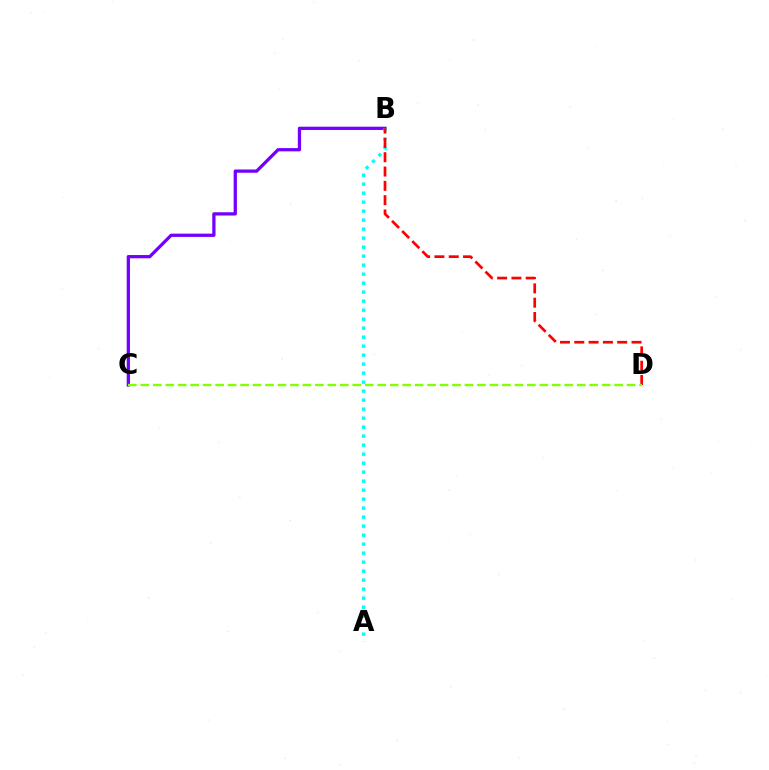{('B', 'C'): [{'color': '#7200ff', 'line_style': 'solid', 'thickness': 2.35}], ('A', 'B'): [{'color': '#00fff6', 'line_style': 'dotted', 'thickness': 2.45}], ('B', 'D'): [{'color': '#ff0000', 'line_style': 'dashed', 'thickness': 1.94}], ('C', 'D'): [{'color': '#84ff00', 'line_style': 'dashed', 'thickness': 1.69}]}